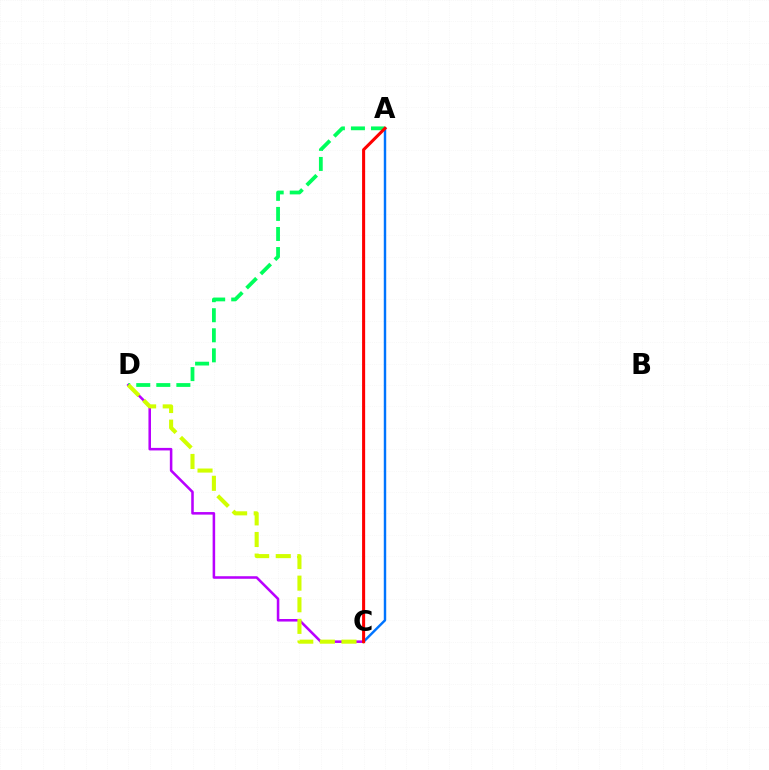{('C', 'D'): [{'color': '#b900ff', 'line_style': 'solid', 'thickness': 1.83}, {'color': '#d1ff00', 'line_style': 'dashed', 'thickness': 2.94}], ('A', 'D'): [{'color': '#00ff5c', 'line_style': 'dashed', 'thickness': 2.73}], ('A', 'C'): [{'color': '#0074ff', 'line_style': 'solid', 'thickness': 1.75}, {'color': '#ff0000', 'line_style': 'solid', 'thickness': 2.2}]}